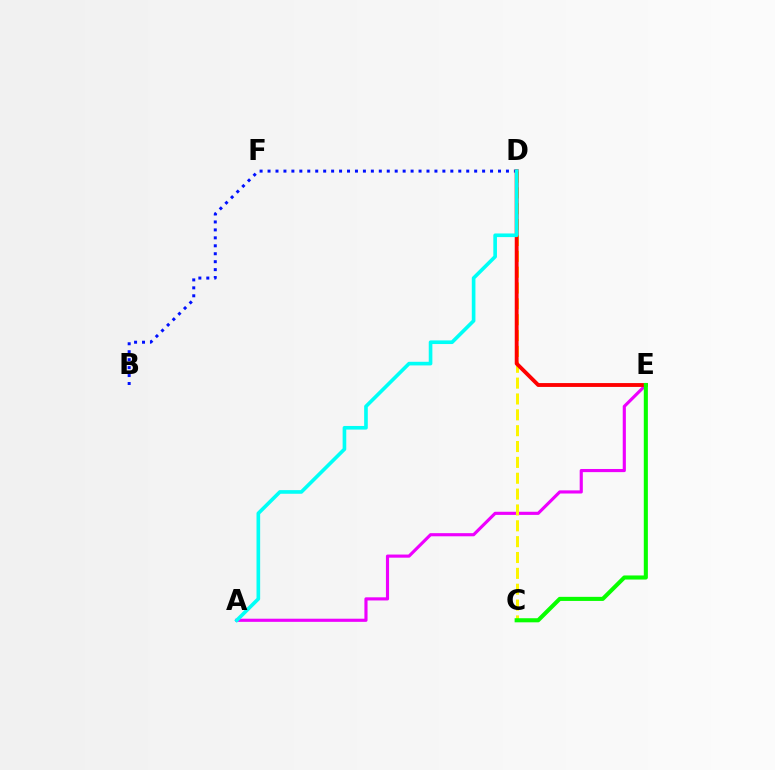{('A', 'E'): [{'color': '#ee00ff', 'line_style': 'solid', 'thickness': 2.26}], ('B', 'D'): [{'color': '#0010ff', 'line_style': 'dotted', 'thickness': 2.16}], ('C', 'D'): [{'color': '#fcf500', 'line_style': 'dashed', 'thickness': 2.15}], ('D', 'E'): [{'color': '#ff0000', 'line_style': 'solid', 'thickness': 2.77}], ('A', 'D'): [{'color': '#00fff6', 'line_style': 'solid', 'thickness': 2.62}], ('C', 'E'): [{'color': '#08ff00', 'line_style': 'solid', 'thickness': 2.94}]}